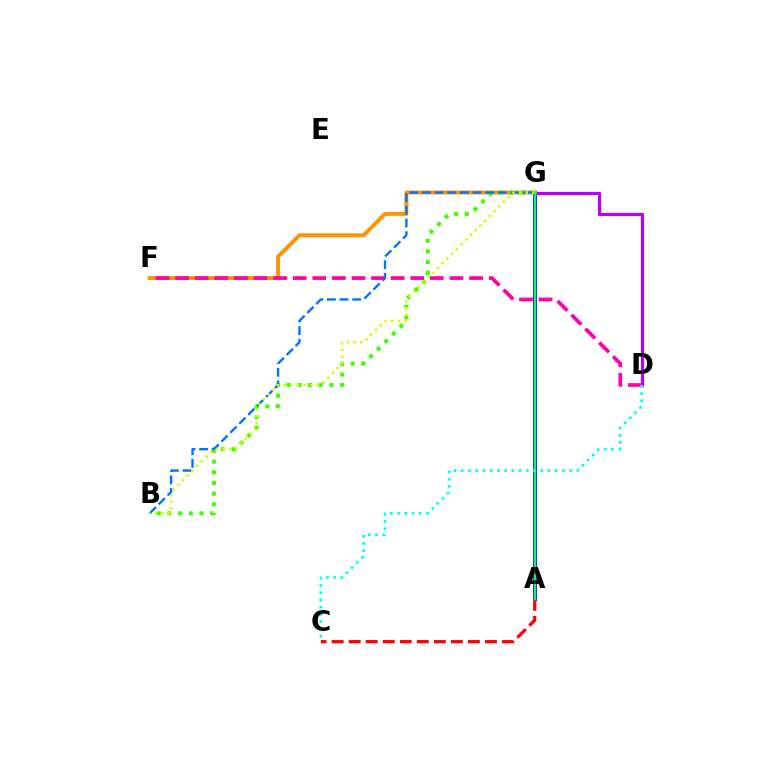{('A', 'G'): [{'color': '#2500ff', 'line_style': 'solid', 'thickness': 2.87}, {'color': '#00ff5c', 'line_style': 'solid', 'thickness': 1.79}], ('A', 'C'): [{'color': '#ff0000', 'line_style': 'dashed', 'thickness': 2.31}], ('D', 'G'): [{'color': '#b900ff', 'line_style': 'solid', 'thickness': 2.29}], ('F', 'G'): [{'color': '#ff9400', 'line_style': 'solid', 'thickness': 2.82}], ('B', 'G'): [{'color': '#3dff00', 'line_style': 'dotted', 'thickness': 2.9}, {'color': '#0074ff', 'line_style': 'dashed', 'thickness': 1.72}, {'color': '#d1ff00', 'line_style': 'dotted', 'thickness': 1.81}], ('D', 'F'): [{'color': '#ff00ac', 'line_style': 'dashed', 'thickness': 2.66}], ('C', 'D'): [{'color': '#00fff6', 'line_style': 'dotted', 'thickness': 1.96}]}